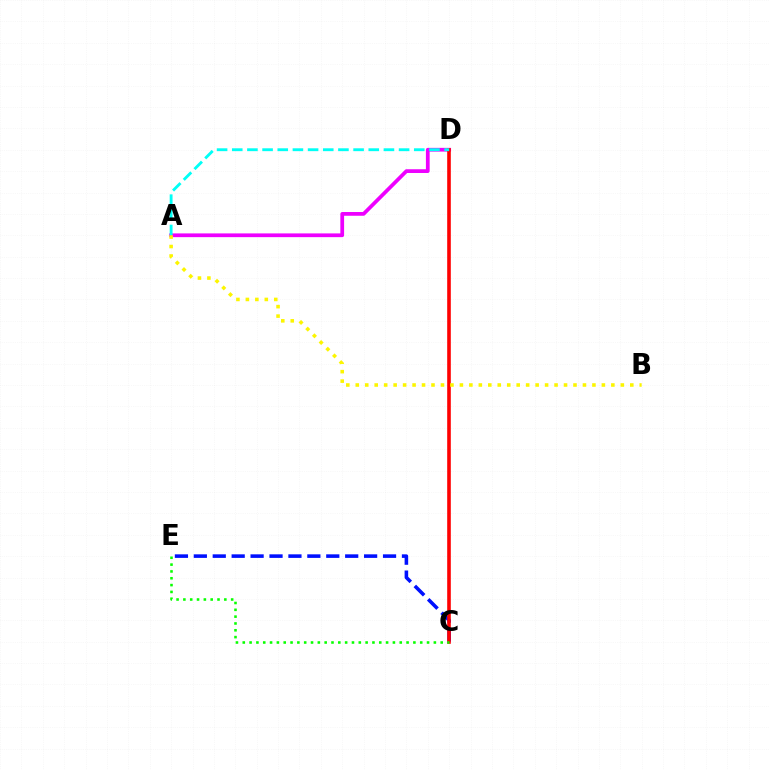{('C', 'E'): [{'color': '#0010ff', 'line_style': 'dashed', 'thickness': 2.57}, {'color': '#08ff00', 'line_style': 'dotted', 'thickness': 1.85}], ('A', 'D'): [{'color': '#ee00ff', 'line_style': 'solid', 'thickness': 2.7}, {'color': '#00fff6', 'line_style': 'dashed', 'thickness': 2.06}], ('C', 'D'): [{'color': '#ff0000', 'line_style': 'solid', 'thickness': 2.6}], ('A', 'B'): [{'color': '#fcf500', 'line_style': 'dotted', 'thickness': 2.57}]}